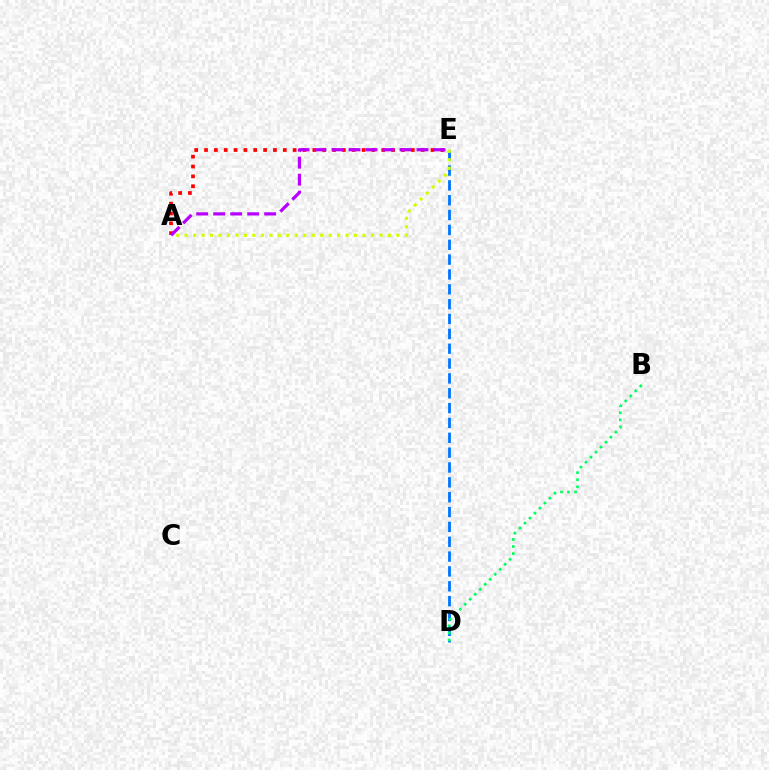{('D', 'E'): [{'color': '#0074ff', 'line_style': 'dashed', 'thickness': 2.02}], ('A', 'E'): [{'color': '#ff0000', 'line_style': 'dotted', 'thickness': 2.68}, {'color': '#d1ff00', 'line_style': 'dotted', 'thickness': 2.3}, {'color': '#b900ff', 'line_style': 'dashed', 'thickness': 2.31}], ('B', 'D'): [{'color': '#00ff5c', 'line_style': 'dotted', 'thickness': 1.92}]}